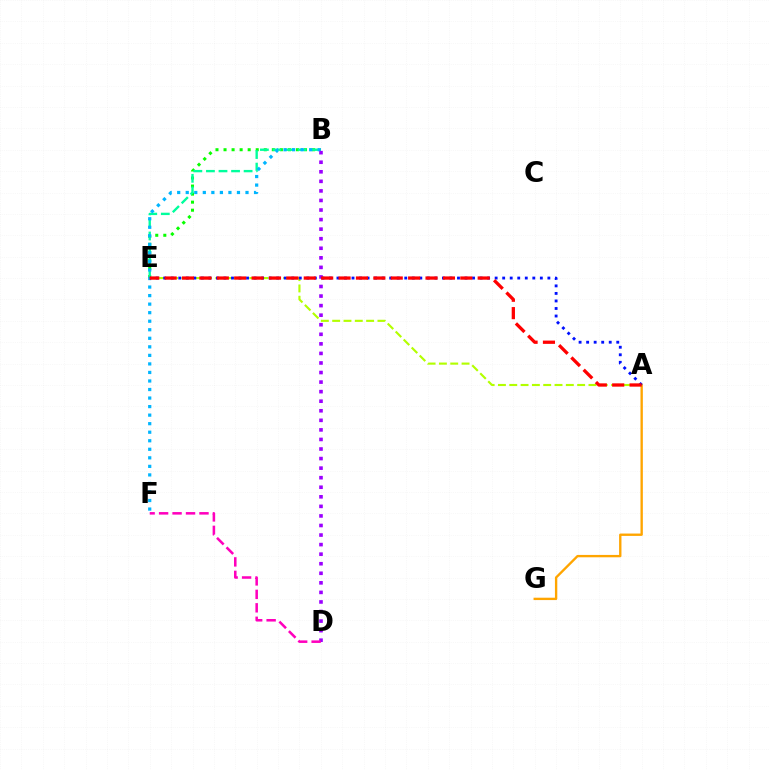{('B', 'E'): [{'color': '#08ff00', 'line_style': 'dotted', 'thickness': 2.19}, {'color': '#00ff9d', 'line_style': 'dashed', 'thickness': 1.71}], ('B', 'F'): [{'color': '#00b5ff', 'line_style': 'dotted', 'thickness': 2.32}], ('A', 'E'): [{'color': '#b3ff00', 'line_style': 'dashed', 'thickness': 1.54}, {'color': '#0010ff', 'line_style': 'dotted', 'thickness': 2.05}, {'color': '#ff0000', 'line_style': 'dashed', 'thickness': 2.36}], ('B', 'D'): [{'color': '#9b00ff', 'line_style': 'dotted', 'thickness': 2.6}], ('A', 'G'): [{'color': '#ffa500', 'line_style': 'solid', 'thickness': 1.7}], ('D', 'F'): [{'color': '#ff00bd', 'line_style': 'dashed', 'thickness': 1.83}]}